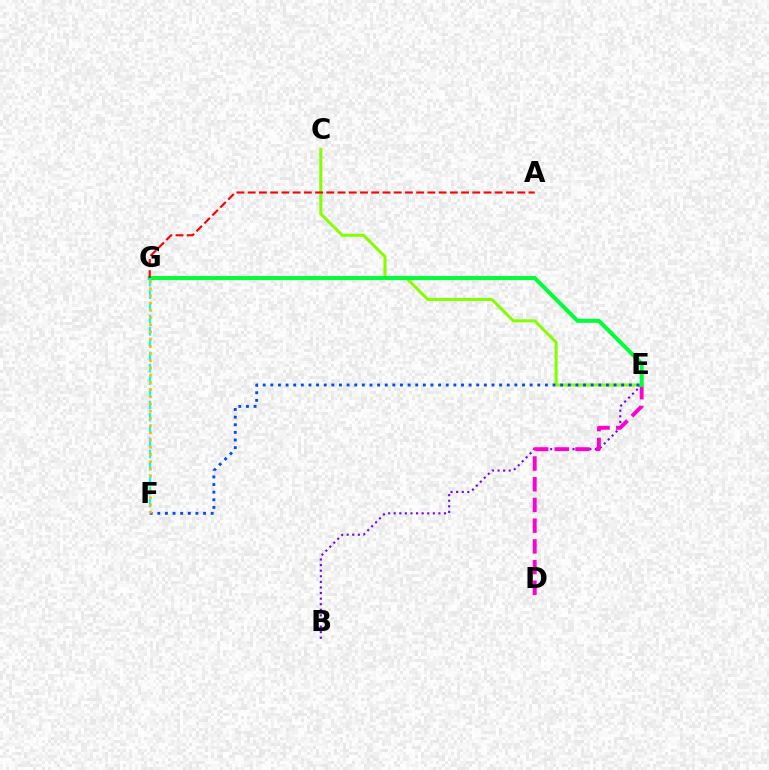{('B', 'E'): [{'color': '#7200ff', 'line_style': 'dotted', 'thickness': 1.52}], ('C', 'E'): [{'color': '#84ff00', 'line_style': 'solid', 'thickness': 2.18}], ('D', 'E'): [{'color': '#ff00cf', 'line_style': 'dashed', 'thickness': 2.81}], ('E', 'G'): [{'color': '#00ff39', 'line_style': 'solid', 'thickness': 2.9}], ('E', 'F'): [{'color': '#004bff', 'line_style': 'dotted', 'thickness': 2.07}], ('F', 'G'): [{'color': '#00fff6', 'line_style': 'dashed', 'thickness': 1.67}, {'color': '#ffbd00', 'line_style': 'dotted', 'thickness': 1.96}], ('A', 'G'): [{'color': '#ff0000', 'line_style': 'dashed', 'thickness': 1.53}]}